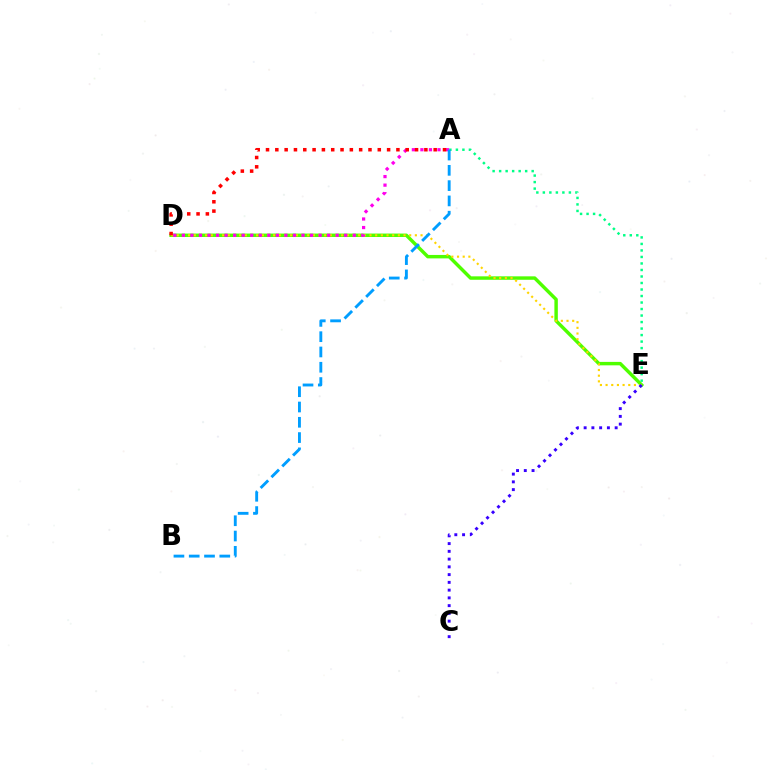{('A', 'E'): [{'color': '#00ff86', 'line_style': 'dotted', 'thickness': 1.77}], ('D', 'E'): [{'color': '#4fff00', 'line_style': 'solid', 'thickness': 2.48}, {'color': '#ffd500', 'line_style': 'dotted', 'thickness': 1.54}], ('A', 'D'): [{'color': '#ff00ed', 'line_style': 'dotted', 'thickness': 2.32}, {'color': '#ff0000', 'line_style': 'dotted', 'thickness': 2.53}], ('C', 'E'): [{'color': '#3700ff', 'line_style': 'dotted', 'thickness': 2.11}], ('A', 'B'): [{'color': '#009eff', 'line_style': 'dashed', 'thickness': 2.08}]}